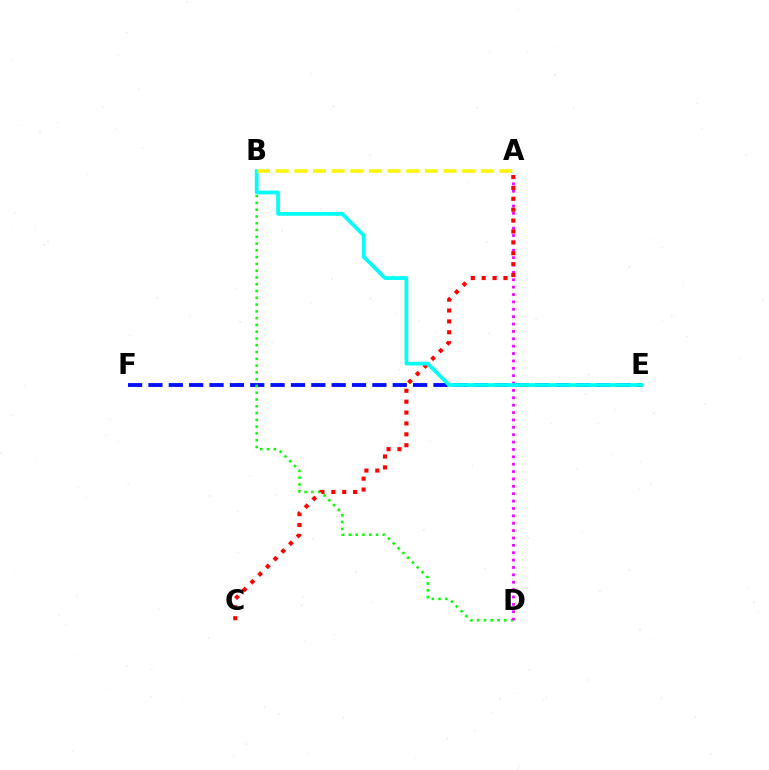{('E', 'F'): [{'color': '#0010ff', 'line_style': 'dashed', 'thickness': 2.77}], ('B', 'D'): [{'color': '#08ff00', 'line_style': 'dotted', 'thickness': 1.84}], ('A', 'D'): [{'color': '#ee00ff', 'line_style': 'dotted', 'thickness': 2.0}], ('A', 'C'): [{'color': '#ff0000', 'line_style': 'dotted', 'thickness': 2.96}], ('B', 'E'): [{'color': '#00fff6', 'line_style': 'solid', 'thickness': 2.69}], ('A', 'B'): [{'color': '#fcf500', 'line_style': 'dashed', 'thickness': 2.53}]}